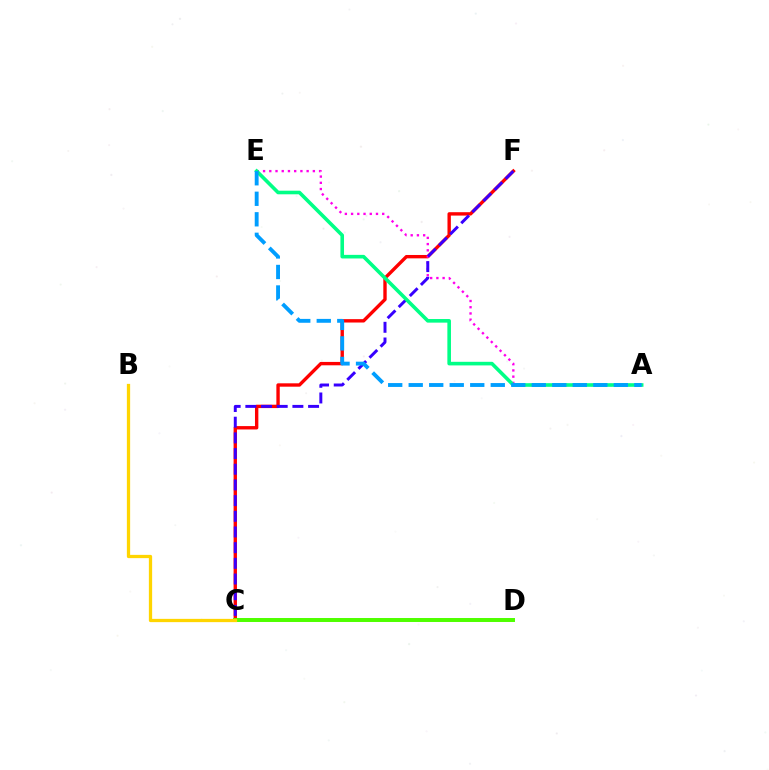{('C', 'F'): [{'color': '#ff0000', 'line_style': 'solid', 'thickness': 2.43}, {'color': '#3700ff', 'line_style': 'dashed', 'thickness': 2.13}], ('C', 'D'): [{'color': '#4fff00', 'line_style': 'solid', 'thickness': 2.86}], ('B', 'C'): [{'color': '#ffd500', 'line_style': 'solid', 'thickness': 2.36}], ('A', 'E'): [{'color': '#ff00ed', 'line_style': 'dotted', 'thickness': 1.69}, {'color': '#00ff86', 'line_style': 'solid', 'thickness': 2.59}, {'color': '#009eff', 'line_style': 'dashed', 'thickness': 2.79}]}